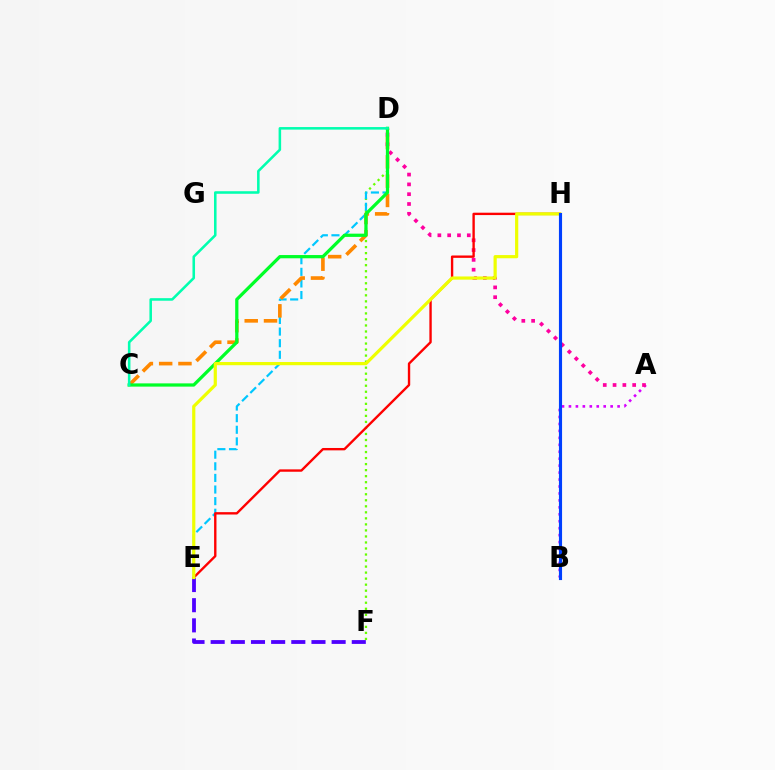{('D', 'F'): [{'color': '#66ff00', 'line_style': 'dotted', 'thickness': 1.64}], ('D', 'E'): [{'color': '#00c7ff', 'line_style': 'dashed', 'thickness': 1.58}], ('A', 'B'): [{'color': '#d600ff', 'line_style': 'dotted', 'thickness': 1.89}], ('E', 'F'): [{'color': '#4f00ff', 'line_style': 'dashed', 'thickness': 2.74}], ('C', 'D'): [{'color': '#ff8800', 'line_style': 'dashed', 'thickness': 2.62}, {'color': '#00ff27', 'line_style': 'solid', 'thickness': 2.33}, {'color': '#00ffaf', 'line_style': 'solid', 'thickness': 1.84}], ('A', 'D'): [{'color': '#ff00a0', 'line_style': 'dotted', 'thickness': 2.66}], ('E', 'H'): [{'color': '#ff0000', 'line_style': 'solid', 'thickness': 1.71}, {'color': '#eeff00', 'line_style': 'solid', 'thickness': 2.3}], ('B', 'H'): [{'color': '#003fff', 'line_style': 'solid', 'thickness': 2.25}]}